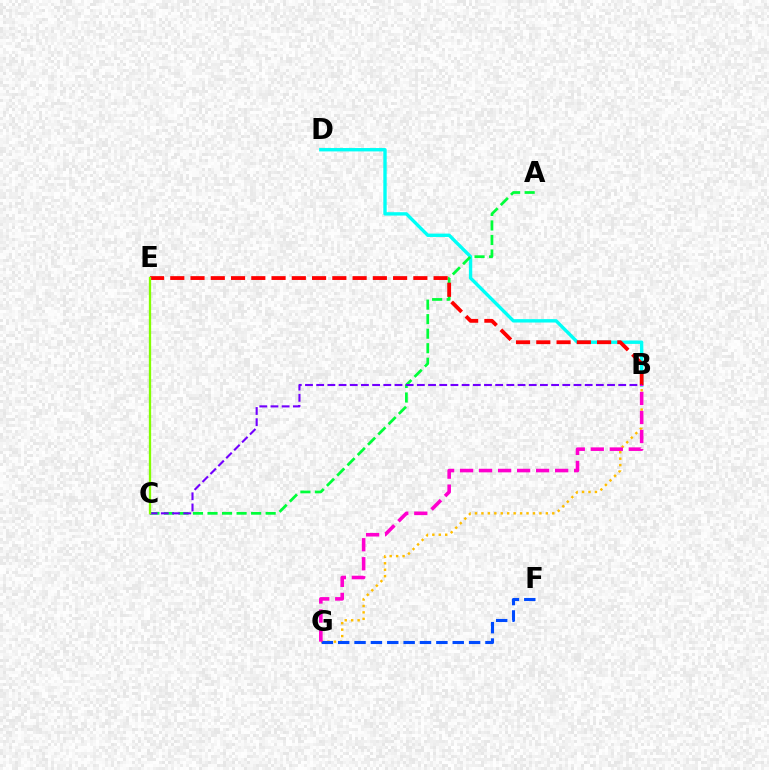{('B', 'D'): [{'color': '#00fff6', 'line_style': 'solid', 'thickness': 2.43}], ('A', 'C'): [{'color': '#00ff39', 'line_style': 'dashed', 'thickness': 1.97}], ('B', 'E'): [{'color': '#ff0000', 'line_style': 'dashed', 'thickness': 2.75}], ('B', 'G'): [{'color': '#ffbd00', 'line_style': 'dotted', 'thickness': 1.75}, {'color': '#ff00cf', 'line_style': 'dashed', 'thickness': 2.58}], ('B', 'C'): [{'color': '#7200ff', 'line_style': 'dashed', 'thickness': 1.52}], ('C', 'E'): [{'color': '#84ff00', 'line_style': 'solid', 'thickness': 1.66}], ('F', 'G'): [{'color': '#004bff', 'line_style': 'dashed', 'thickness': 2.22}]}